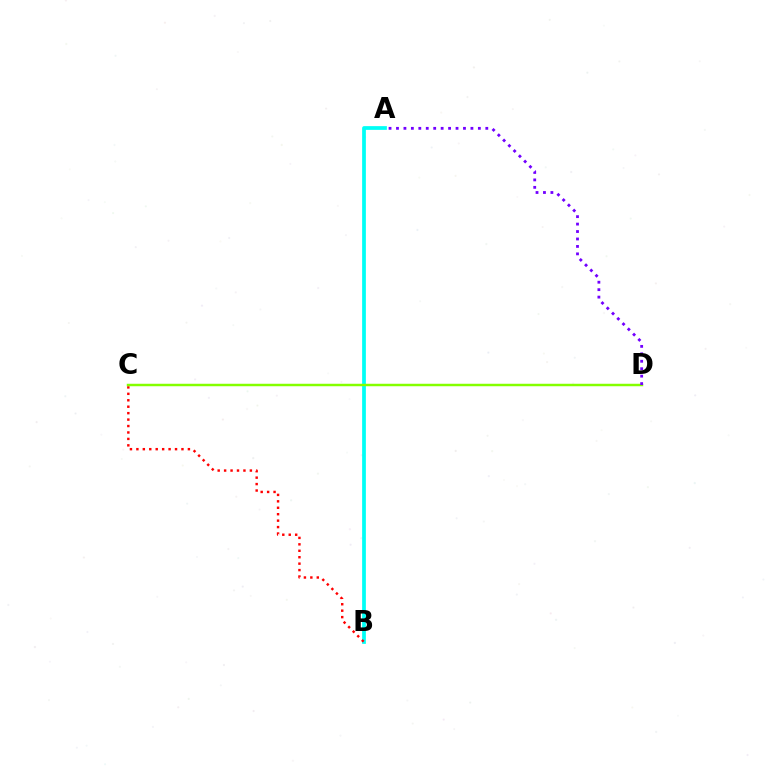{('A', 'B'): [{'color': '#00fff6', 'line_style': 'solid', 'thickness': 2.7}], ('B', 'C'): [{'color': '#ff0000', 'line_style': 'dotted', 'thickness': 1.75}], ('C', 'D'): [{'color': '#84ff00', 'line_style': 'solid', 'thickness': 1.78}], ('A', 'D'): [{'color': '#7200ff', 'line_style': 'dotted', 'thickness': 2.02}]}